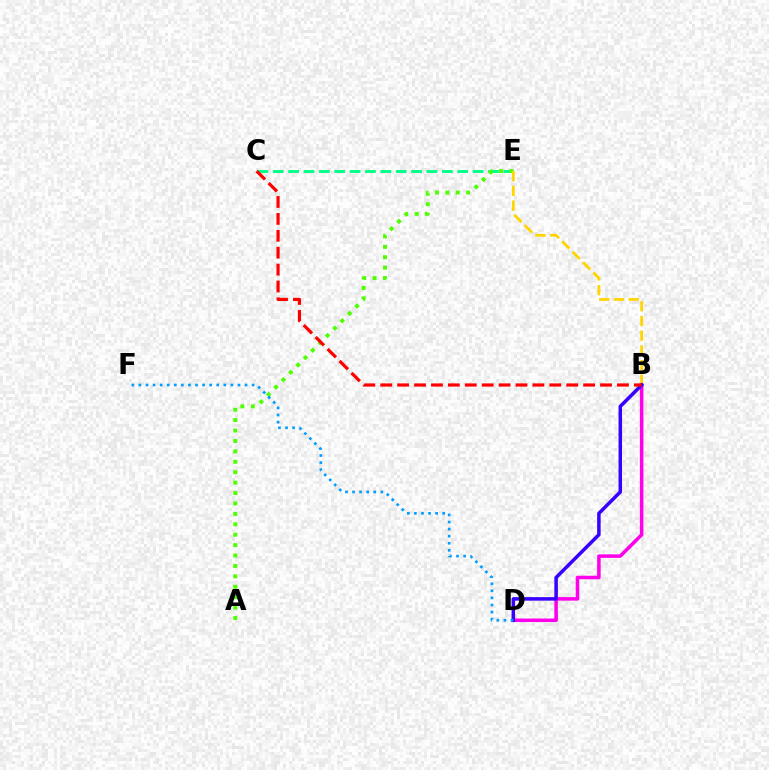{('C', 'E'): [{'color': '#00ff86', 'line_style': 'dashed', 'thickness': 2.09}], ('A', 'E'): [{'color': '#4fff00', 'line_style': 'dotted', 'thickness': 2.83}], ('B', 'E'): [{'color': '#ffd500', 'line_style': 'dashed', 'thickness': 2.0}], ('B', 'D'): [{'color': '#ff00ed', 'line_style': 'solid', 'thickness': 2.54}, {'color': '#3700ff', 'line_style': 'solid', 'thickness': 2.53}], ('B', 'C'): [{'color': '#ff0000', 'line_style': 'dashed', 'thickness': 2.3}], ('D', 'F'): [{'color': '#009eff', 'line_style': 'dotted', 'thickness': 1.92}]}